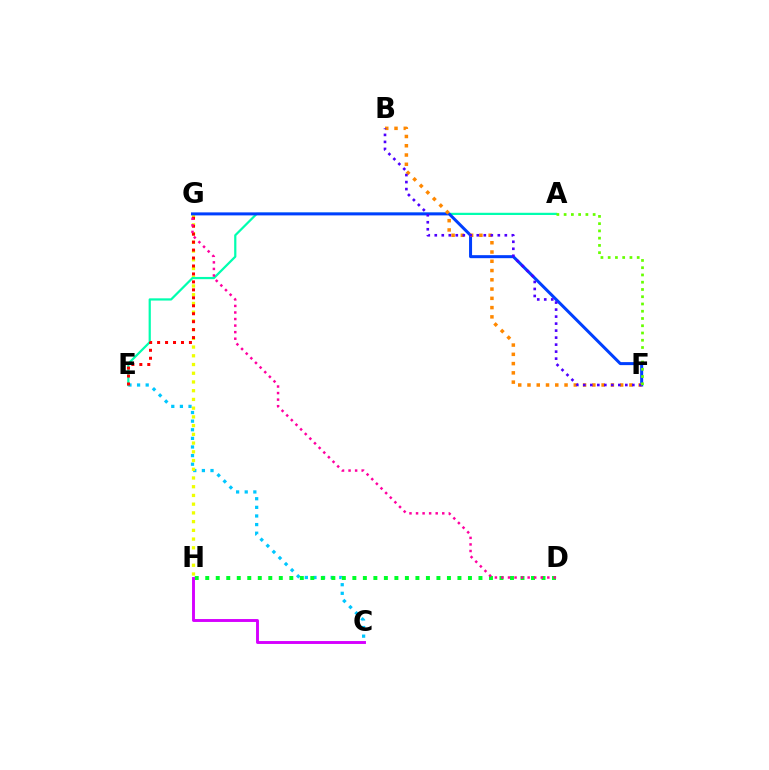{('C', 'E'): [{'color': '#00c7ff', 'line_style': 'dotted', 'thickness': 2.34}], ('G', 'H'): [{'color': '#eeff00', 'line_style': 'dotted', 'thickness': 2.37}], ('D', 'H'): [{'color': '#00ff27', 'line_style': 'dotted', 'thickness': 2.86}], ('A', 'E'): [{'color': '#00ffaf', 'line_style': 'solid', 'thickness': 1.6}], ('C', 'H'): [{'color': '#d600ff', 'line_style': 'solid', 'thickness': 2.09}], ('E', 'G'): [{'color': '#ff0000', 'line_style': 'dotted', 'thickness': 2.16}], ('F', 'G'): [{'color': '#003fff', 'line_style': 'solid', 'thickness': 2.17}], ('B', 'F'): [{'color': '#ff8800', 'line_style': 'dotted', 'thickness': 2.52}, {'color': '#4f00ff', 'line_style': 'dotted', 'thickness': 1.9}], ('D', 'G'): [{'color': '#ff00a0', 'line_style': 'dotted', 'thickness': 1.78}], ('A', 'F'): [{'color': '#66ff00', 'line_style': 'dotted', 'thickness': 1.97}]}